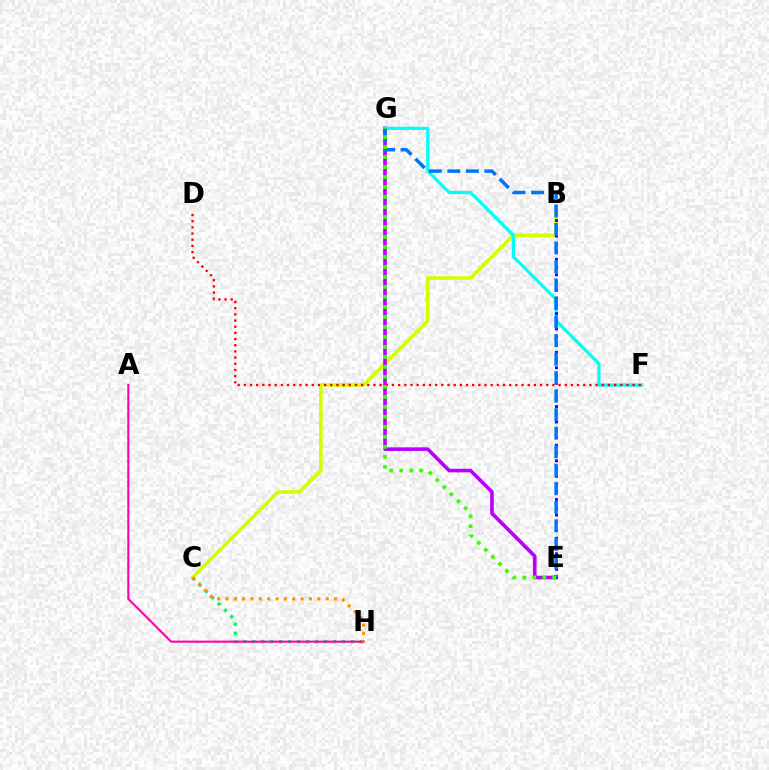{('B', 'C'): [{'color': '#d1ff00', 'line_style': 'solid', 'thickness': 2.58}], ('E', 'G'): [{'color': '#b900ff', 'line_style': 'solid', 'thickness': 2.61}, {'color': '#0074ff', 'line_style': 'dashed', 'thickness': 2.52}, {'color': '#3dff00', 'line_style': 'dotted', 'thickness': 2.71}], ('F', 'G'): [{'color': '#00fff6', 'line_style': 'solid', 'thickness': 2.33}], ('C', 'H'): [{'color': '#00ff5c', 'line_style': 'dotted', 'thickness': 2.44}, {'color': '#ff9400', 'line_style': 'dotted', 'thickness': 2.27}], ('B', 'E'): [{'color': '#2500ff', 'line_style': 'dotted', 'thickness': 2.11}], ('D', 'F'): [{'color': '#ff0000', 'line_style': 'dotted', 'thickness': 1.68}], ('A', 'H'): [{'color': '#ff00ac', 'line_style': 'solid', 'thickness': 1.51}]}